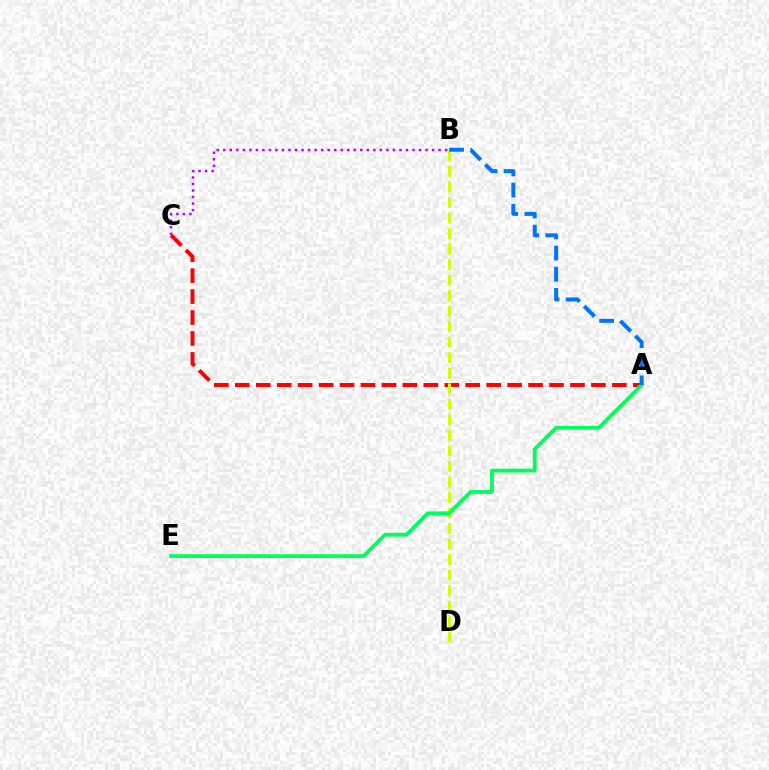{('A', 'C'): [{'color': '#ff0000', 'line_style': 'dashed', 'thickness': 2.85}], ('B', 'D'): [{'color': '#d1ff00', 'line_style': 'dashed', 'thickness': 2.11}], ('A', 'E'): [{'color': '#00ff5c', 'line_style': 'solid', 'thickness': 2.72}], ('A', 'B'): [{'color': '#0074ff', 'line_style': 'dashed', 'thickness': 2.87}], ('B', 'C'): [{'color': '#b900ff', 'line_style': 'dotted', 'thickness': 1.77}]}